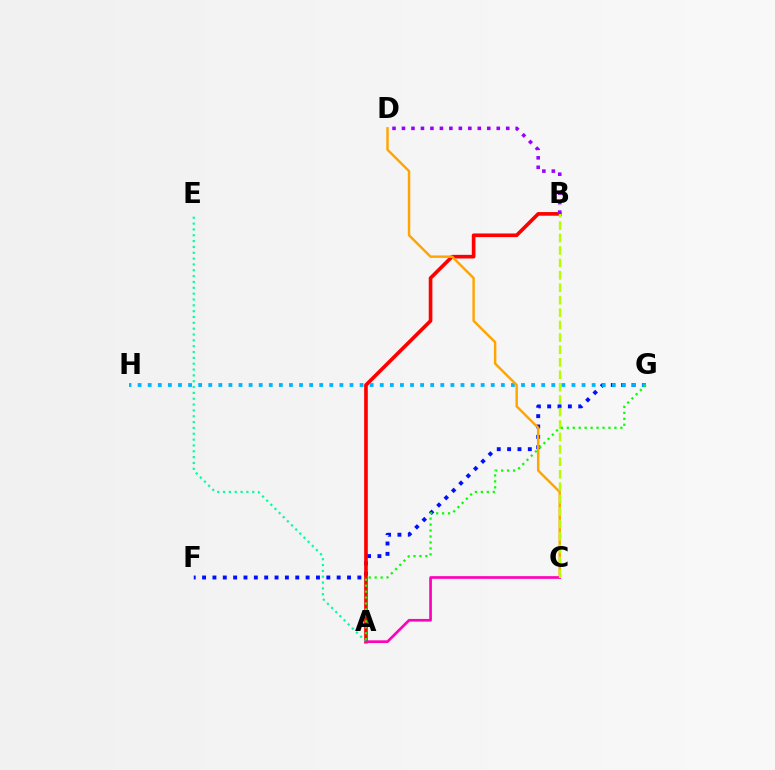{('F', 'G'): [{'color': '#0010ff', 'line_style': 'dotted', 'thickness': 2.81}], ('A', 'B'): [{'color': '#ff0000', 'line_style': 'solid', 'thickness': 2.63}], ('G', 'H'): [{'color': '#00b5ff', 'line_style': 'dotted', 'thickness': 2.74}], ('A', 'E'): [{'color': '#00ff9d', 'line_style': 'dotted', 'thickness': 1.59}], ('C', 'D'): [{'color': '#ffa500', 'line_style': 'solid', 'thickness': 1.76}], ('A', 'C'): [{'color': '#ff00bd', 'line_style': 'solid', 'thickness': 1.93}], ('B', 'C'): [{'color': '#b3ff00', 'line_style': 'dashed', 'thickness': 1.69}], ('A', 'G'): [{'color': '#08ff00', 'line_style': 'dotted', 'thickness': 1.62}], ('B', 'D'): [{'color': '#9b00ff', 'line_style': 'dotted', 'thickness': 2.57}]}